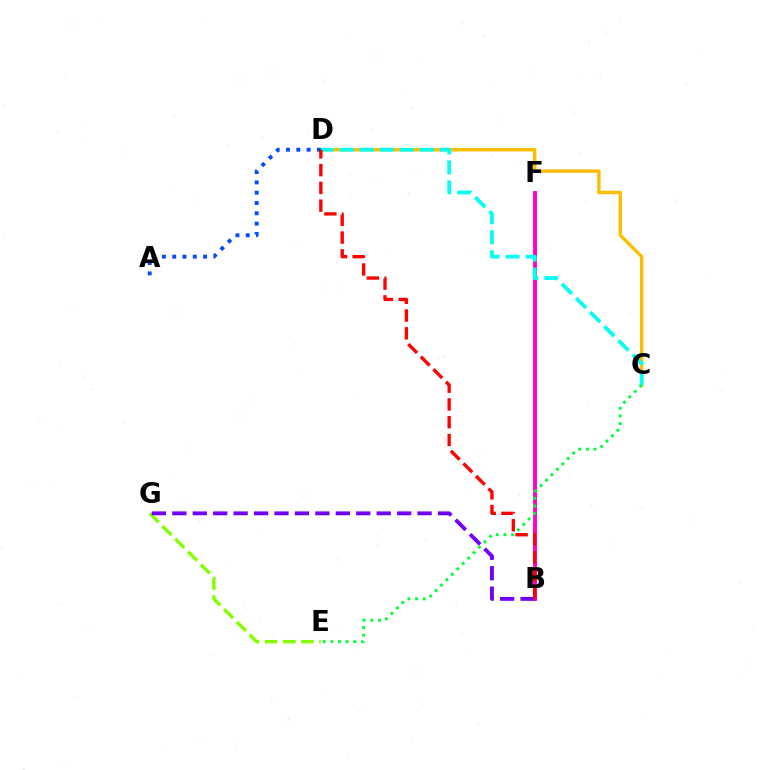{('C', 'D'): [{'color': '#ffbd00', 'line_style': 'solid', 'thickness': 2.44}, {'color': '#00fff6', 'line_style': 'dashed', 'thickness': 2.72}], ('B', 'F'): [{'color': '#ff00cf', 'line_style': 'solid', 'thickness': 2.79}], ('A', 'D'): [{'color': '#004bff', 'line_style': 'dotted', 'thickness': 2.8}], ('E', 'G'): [{'color': '#84ff00', 'line_style': 'dashed', 'thickness': 2.46}], ('C', 'E'): [{'color': '#00ff39', 'line_style': 'dotted', 'thickness': 2.08}], ('B', 'G'): [{'color': '#7200ff', 'line_style': 'dashed', 'thickness': 2.78}], ('B', 'D'): [{'color': '#ff0000', 'line_style': 'dashed', 'thickness': 2.41}]}